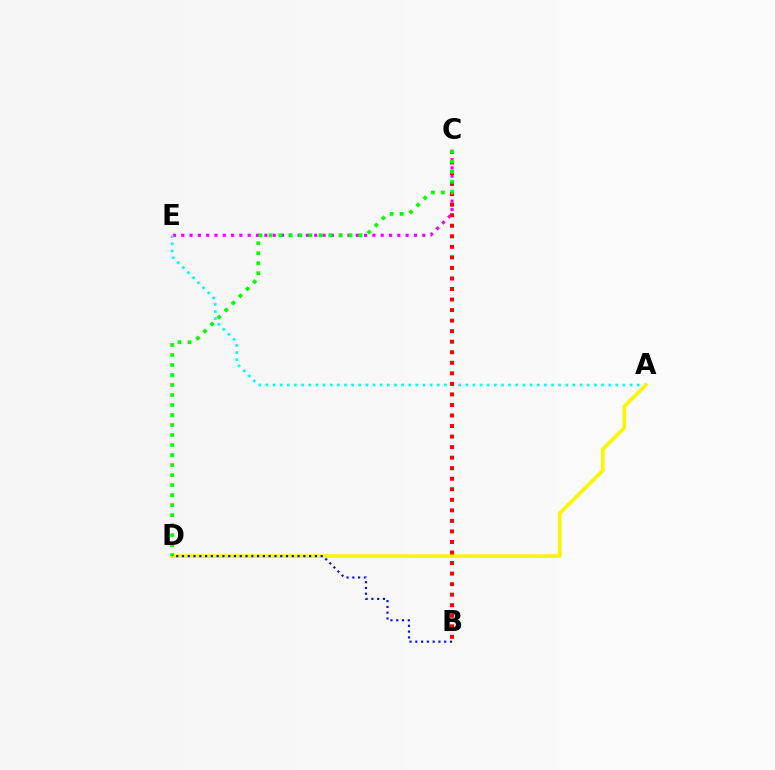{('C', 'E'): [{'color': '#ee00ff', 'line_style': 'dotted', 'thickness': 2.26}], ('A', 'E'): [{'color': '#00fff6', 'line_style': 'dotted', 'thickness': 1.94}], ('A', 'D'): [{'color': '#fcf500', 'line_style': 'solid', 'thickness': 2.62}], ('B', 'C'): [{'color': '#ff0000', 'line_style': 'dotted', 'thickness': 2.86}], ('C', 'D'): [{'color': '#08ff00', 'line_style': 'dotted', 'thickness': 2.72}], ('B', 'D'): [{'color': '#0010ff', 'line_style': 'dotted', 'thickness': 1.57}]}